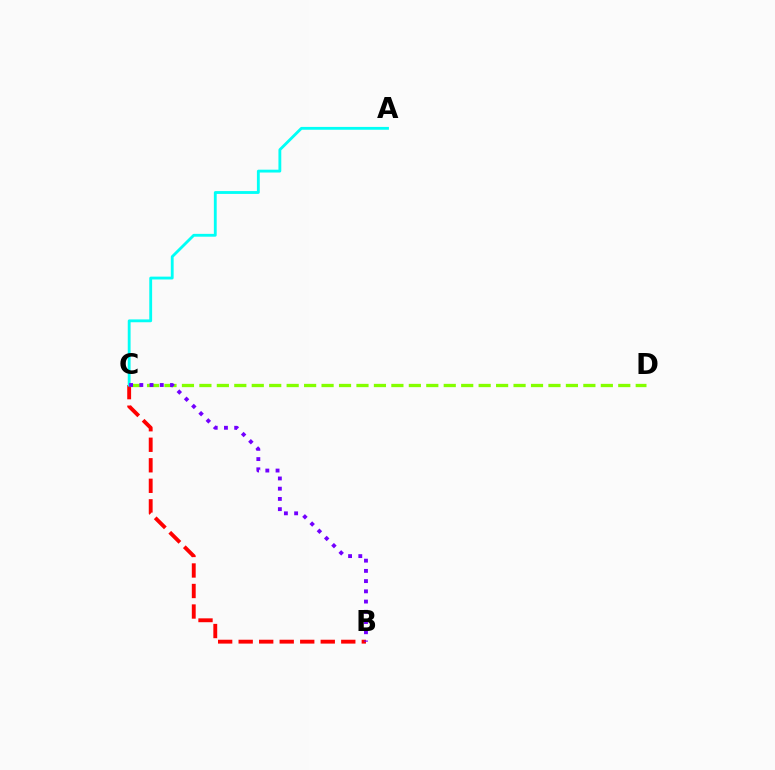{('B', 'C'): [{'color': '#ff0000', 'line_style': 'dashed', 'thickness': 2.79}, {'color': '#7200ff', 'line_style': 'dotted', 'thickness': 2.78}], ('C', 'D'): [{'color': '#84ff00', 'line_style': 'dashed', 'thickness': 2.37}], ('A', 'C'): [{'color': '#00fff6', 'line_style': 'solid', 'thickness': 2.04}]}